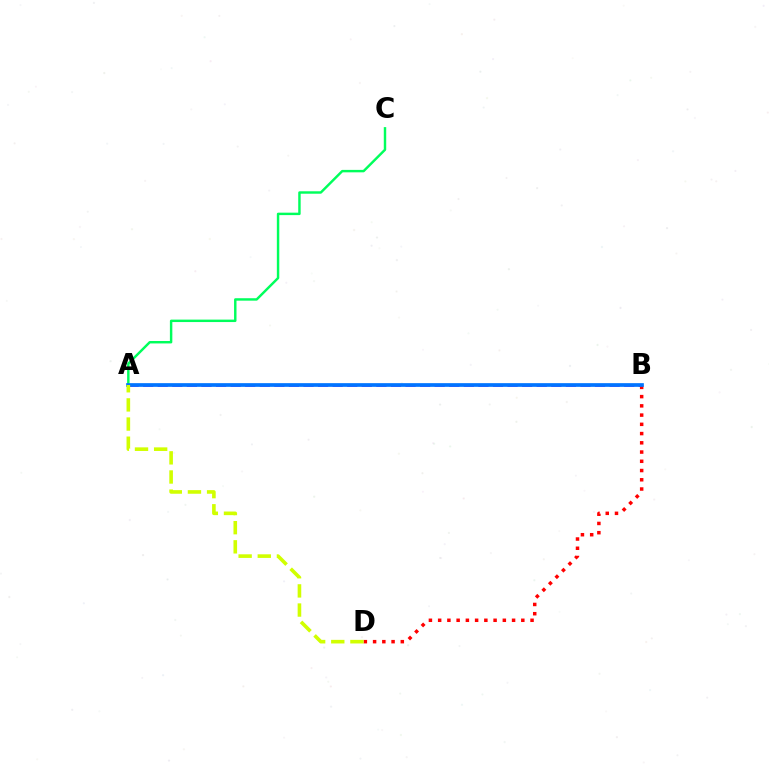{('A', 'B'): [{'color': '#b900ff', 'line_style': 'dashed', 'thickness': 1.98}, {'color': '#0074ff', 'line_style': 'solid', 'thickness': 2.66}], ('A', 'C'): [{'color': '#00ff5c', 'line_style': 'solid', 'thickness': 1.76}], ('B', 'D'): [{'color': '#ff0000', 'line_style': 'dotted', 'thickness': 2.51}], ('A', 'D'): [{'color': '#d1ff00', 'line_style': 'dashed', 'thickness': 2.6}]}